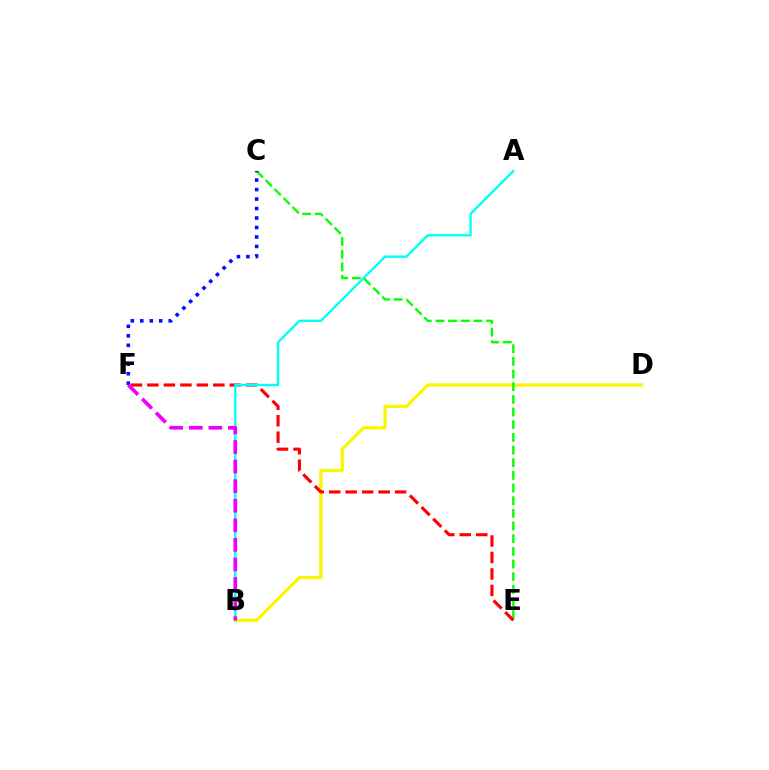{('B', 'D'): [{'color': '#fcf500', 'line_style': 'solid', 'thickness': 2.33}], ('C', 'E'): [{'color': '#08ff00', 'line_style': 'dashed', 'thickness': 1.72}], ('E', 'F'): [{'color': '#ff0000', 'line_style': 'dashed', 'thickness': 2.24}], ('A', 'B'): [{'color': '#00fff6', 'line_style': 'solid', 'thickness': 1.71}], ('C', 'F'): [{'color': '#0010ff', 'line_style': 'dotted', 'thickness': 2.58}], ('B', 'F'): [{'color': '#ee00ff', 'line_style': 'dashed', 'thickness': 2.66}]}